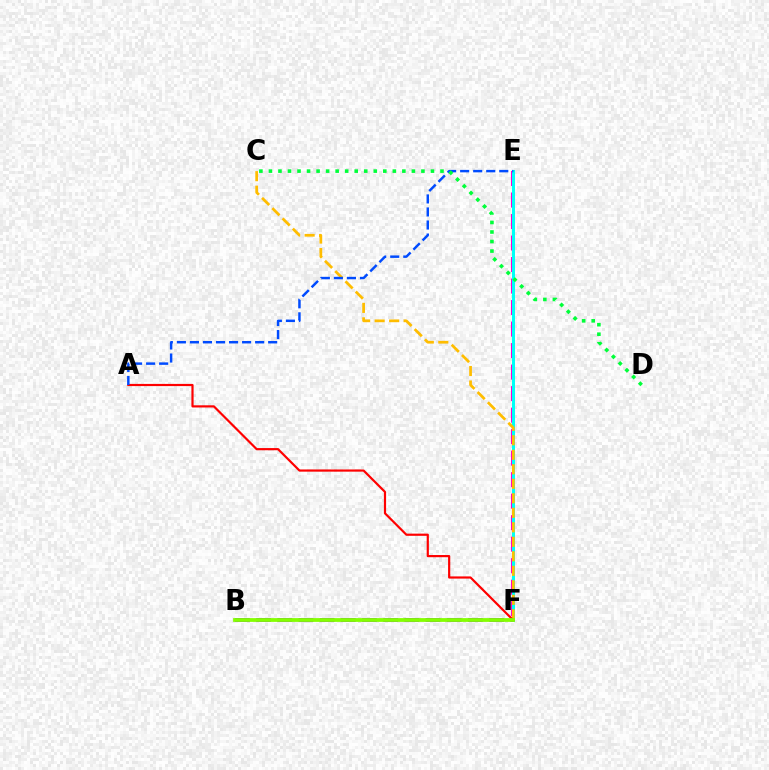{('E', 'F'): [{'color': '#ff00cf', 'line_style': 'dashed', 'thickness': 2.92}, {'color': '#00fff6', 'line_style': 'solid', 'thickness': 2.16}], ('C', 'F'): [{'color': '#ffbd00', 'line_style': 'dashed', 'thickness': 1.97}], ('A', 'F'): [{'color': '#ff0000', 'line_style': 'solid', 'thickness': 1.57}], ('B', 'F'): [{'color': '#7200ff', 'line_style': 'dashed', 'thickness': 2.88}, {'color': '#84ff00', 'line_style': 'solid', 'thickness': 2.72}], ('A', 'E'): [{'color': '#004bff', 'line_style': 'dashed', 'thickness': 1.77}], ('C', 'D'): [{'color': '#00ff39', 'line_style': 'dotted', 'thickness': 2.59}]}